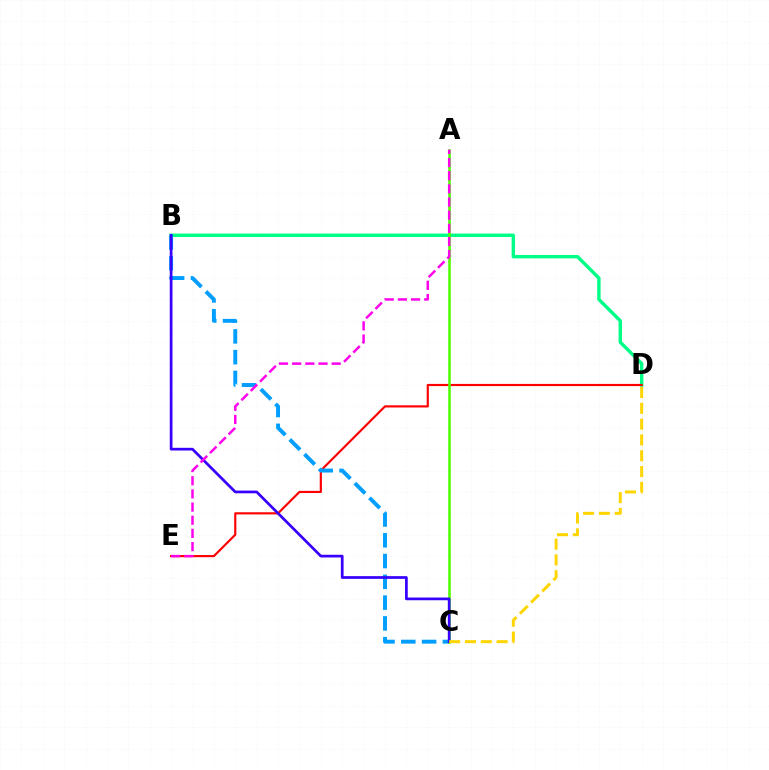{('B', 'D'): [{'color': '#00ff86', 'line_style': 'solid', 'thickness': 2.45}], ('D', 'E'): [{'color': '#ff0000', 'line_style': 'solid', 'thickness': 1.56}], ('B', 'C'): [{'color': '#009eff', 'line_style': 'dashed', 'thickness': 2.82}, {'color': '#3700ff', 'line_style': 'solid', 'thickness': 1.95}], ('A', 'C'): [{'color': '#4fff00', 'line_style': 'solid', 'thickness': 1.85}], ('C', 'D'): [{'color': '#ffd500', 'line_style': 'dashed', 'thickness': 2.15}], ('A', 'E'): [{'color': '#ff00ed', 'line_style': 'dashed', 'thickness': 1.79}]}